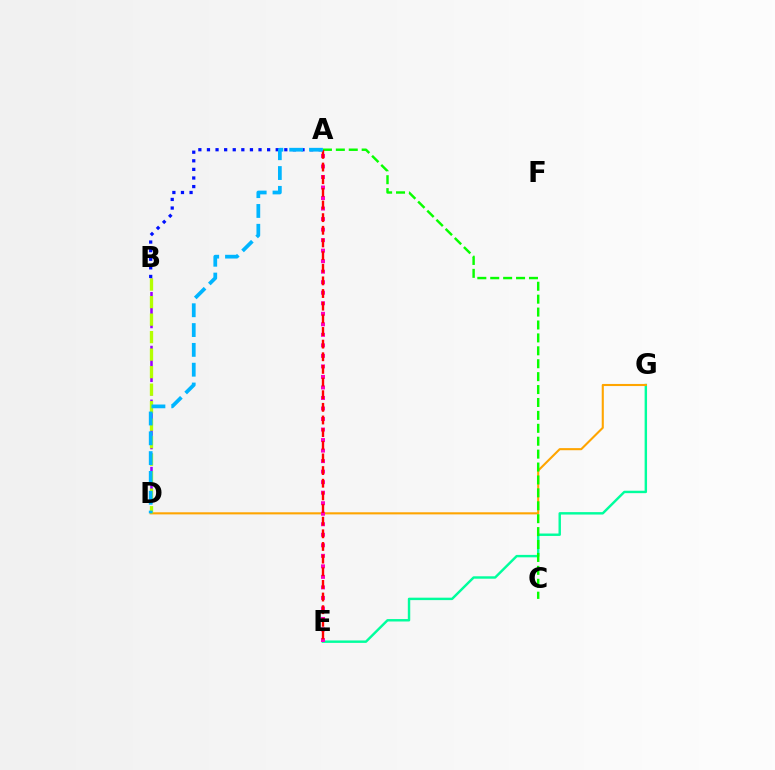{('E', 'G'): [{'color': '#00ff9d', 'line_style': 'solid', 'thickness': 1.75}], ('B', 'D'): [{'color': '#9b00ff', 'line_style': 'dashed', 'thickness': 1.83}, {'color': '#b3ff00', 'line_style': 'dashed', 'thickness': 2.38}], ('D', 'G'): [{'color': '#ffa500', 'line_style': 'solid', 'thickness': 1.51}], ('A', 'B'): [{'color': '#0010ff', 'line_style': 'dotted', 'thickness': 2.34}], ('A', 'C'): [{'color': '#08ff00', 'line_style': 'dashed', 'thickness': 1.75}], ('A', 'E'): [{'color': '#ff00bd', 'line_style': 'dotted', 'thickness': 2.86}, {'color': '#ff0000', 'line_style': 'dashed', 'thickness': 1.72}], ('A', 'D'): [{'color': '#00b5ff', 'line_style': 'dashed', 'thickness': 2.69}]}